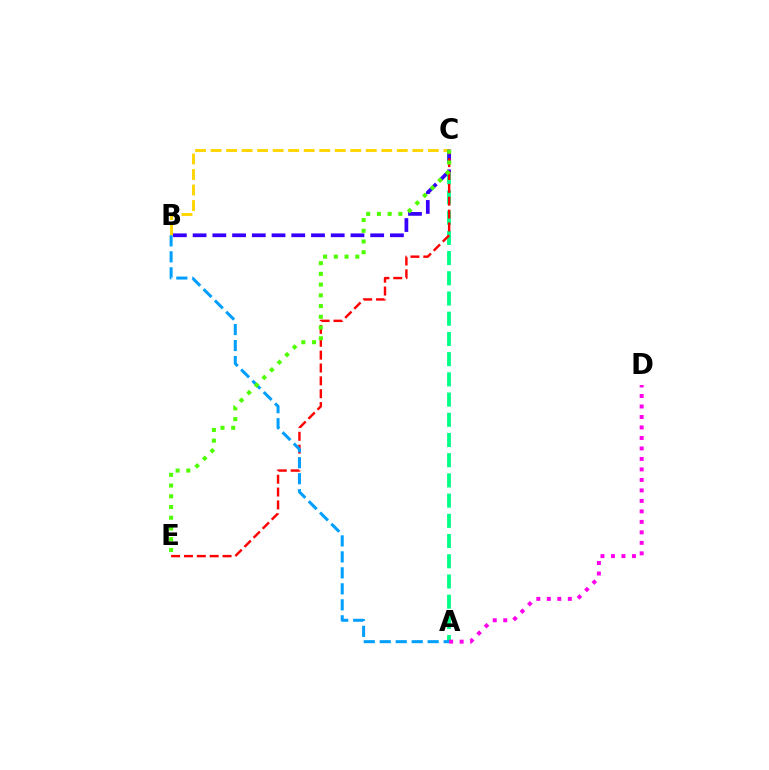{('A', 'C'): [{'color': '#00ff86', 'line_style': 'dashed', 'thickness': 2.75}], ('B', 'C'): [{'color': '#ffd500', 'line_style': 'dashed', 'thickness': 2.11}, {'color': '#3700ff', 'line_style': 'dashed', 'thickness': 2.68}], ('C', 'E'): [{'color': '#ff0000', 'line_style': 'dashed', 'thickness': 1.75}, {'color': '#4fff00', 'line_style': 'dotted', 'thickness': 2.92}], ('A', 'B'): [{'color': '#009eff', 'line_style': 'dashed', 'thickness': 2.17}], ('A', 'D'): [{'color': '#ff00ed', 'line_style': 'dotted', 'thickness': 2.85}]}